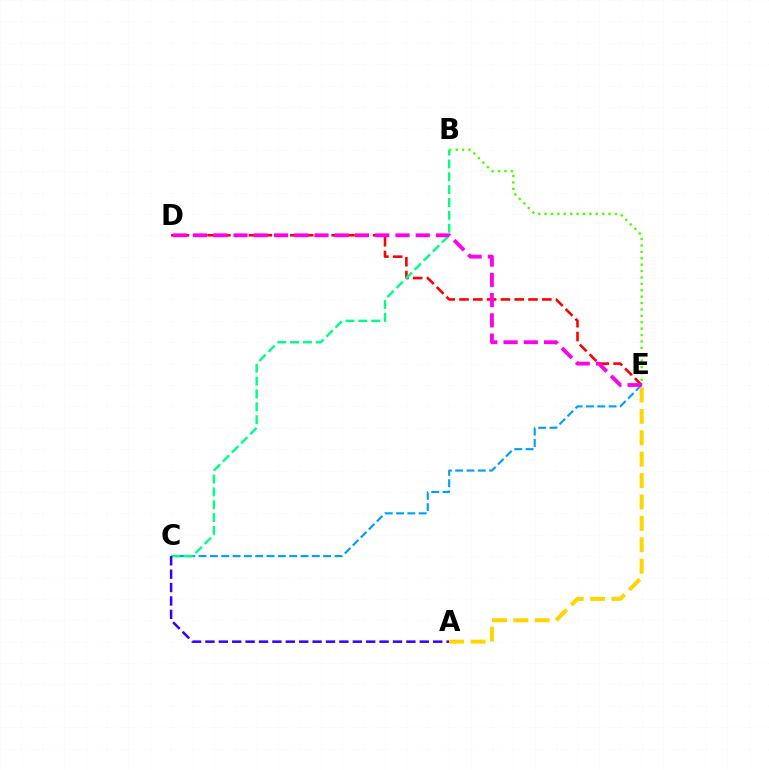{('D', 'E'): [{'color': '#ff0000', 'line_style': 'dashed', 'thickness': 1.87}, {'color': '#ff00ed', 'line_style': 'dashed', 'thickness': 2.75}], ('C', 'E'): [{'color': '#009eff', 'line_style': 'dashed', 'thickness': 1.54}], ('B', 'C'): [{'color': '#00ff86', 'line_style': 'dashed', 'thickness': 1.75}], ('B', 'E'): [{'color': '#4fff00', 'line_style': 'dotted', 'thickness': 1.74}], ('A', 'C'): [{'color': '#3700ff', 'line_style': 'dashed', 'thickness': 1.82}], ('A', 'E'): [{'color': '#ffd500', 'line_style': 'dashed', 'thickness': 2.91}]}